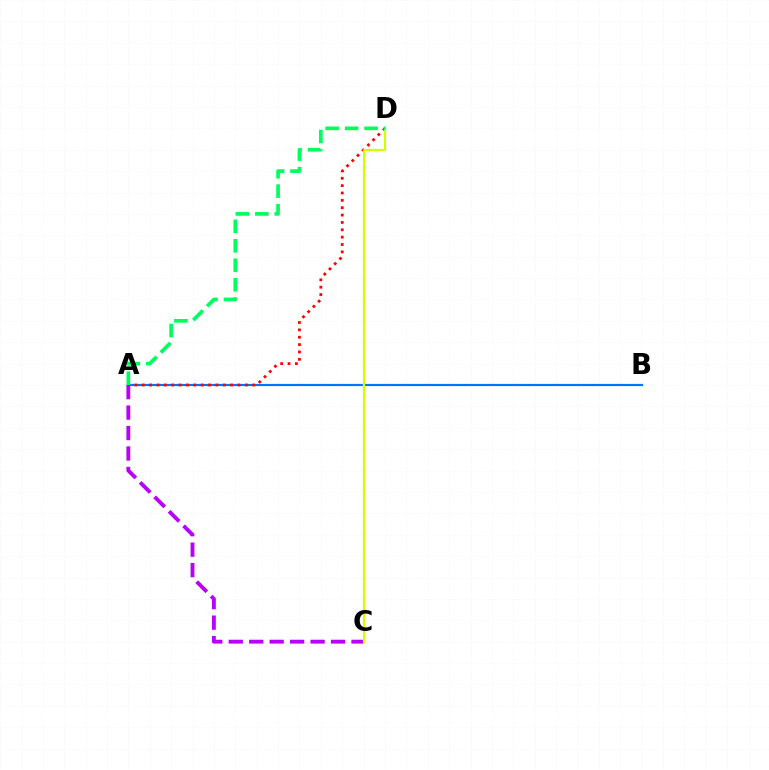{('A', 'B'): [{'color': '#0074ff', 'line_style': 'solid', 'thickness': 1.58}], ('A', 'D'): [{'color': '#ff0000', 'line_style': 'dotted', 'thickness': 2.0}, {'color': '#00ff5c', 'line_style': 'dashed', 'thickness': 2.65}], ('A', 'C'): [{'color': '#b900ff', 'line_style': 'dashed', 'thickness': 2.78}], ('C', 'D'): [{'color': '#d1ff00', 'line_style': 'solid', 'thickness': 1.61}]}